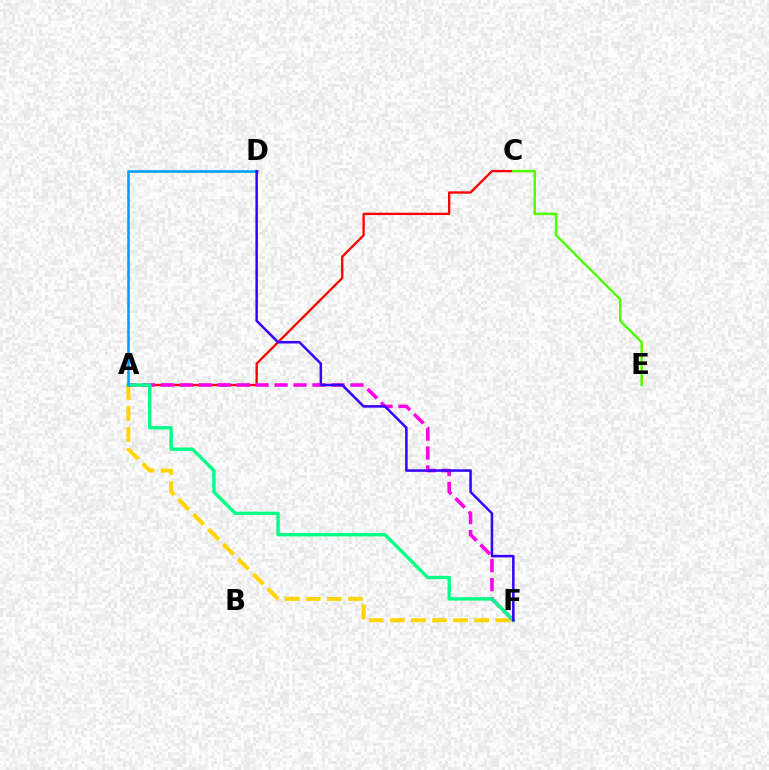{('A', 'C'): [{'color': '#ff0000', 'line_style': 'solid', 'thickness': 1.67}], ('A', 'F'): [{'color': '#ffd500', 'line_style': 'dashed', 'thickness': 2.86}, {'color': '#ff00ed', 'line_style': 'dashed', 'thickness': 2.58}, {'color': '#00ff86', 'line_style': 'solid', 'thickness': 2.42}], ('C', 'E'): [{'color': '#4fff00', 'line_style': 'solid', 'thickness': 1.8}], ('A', 'D'): [{'color': '#009eff', 'line_style': 'solid', 'thickness': 1.85}], ('D', 'F'): [{'color': '#3700ff', 'line_style': 'solid', 'thickness': 1.82}]}